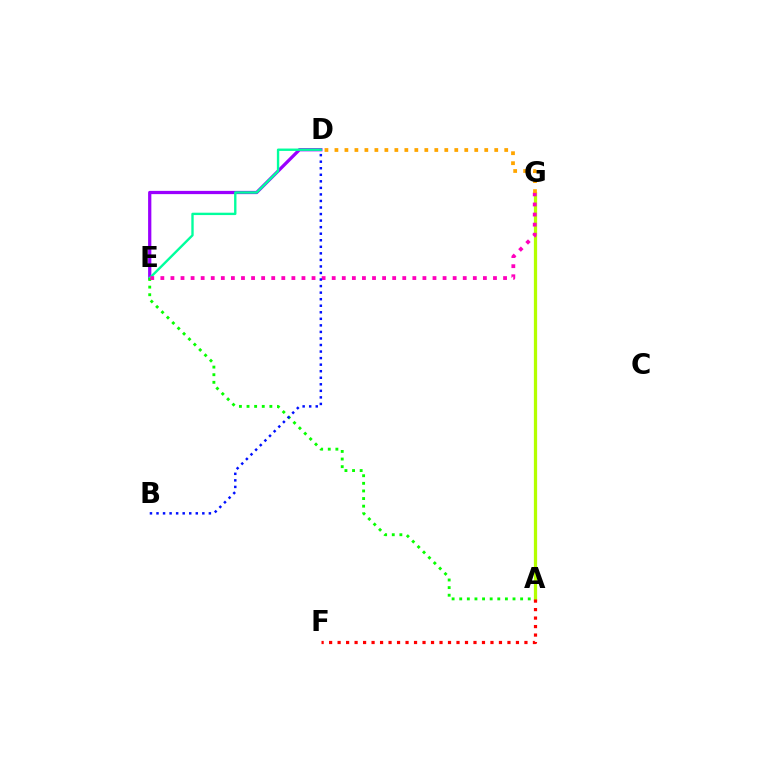{('D', 'E'): [{'color': '#9b00ff', 'line_style': 'solid', 'thickness': 2.34}, {'color': '#00ff9d', 'line_style': 'solid', 'thickness': 1.7}], ('A', 'G'): [{'color': '#00b5ff', 'line_style': 'solid', 'thickness': 2.16}, {'color': '#b3ff00', 'line_style': 'solid', 'thickness': 2.33}], ('A', 'E'): [{'color': '#08ff00', 'line_style': 'dotted', 'thickness': 2.07}], ('A', 'F'): [{'color': '#ff0000', 'line_style': 'dotted', 'thickness': 2.31}], ('E', 'G'): [{'color': '#ff00bd', 'line_style': 'dotted', 'thickness': 2.74}], ('D', 'G'): [{'color': '#ffa500', 'line_style': 'dotted', 'thickness': 2.71}], ('B', 'D'): [{'color': '#0010ff', 'line_style': 'dotted', 'thickness': 1.78}]}